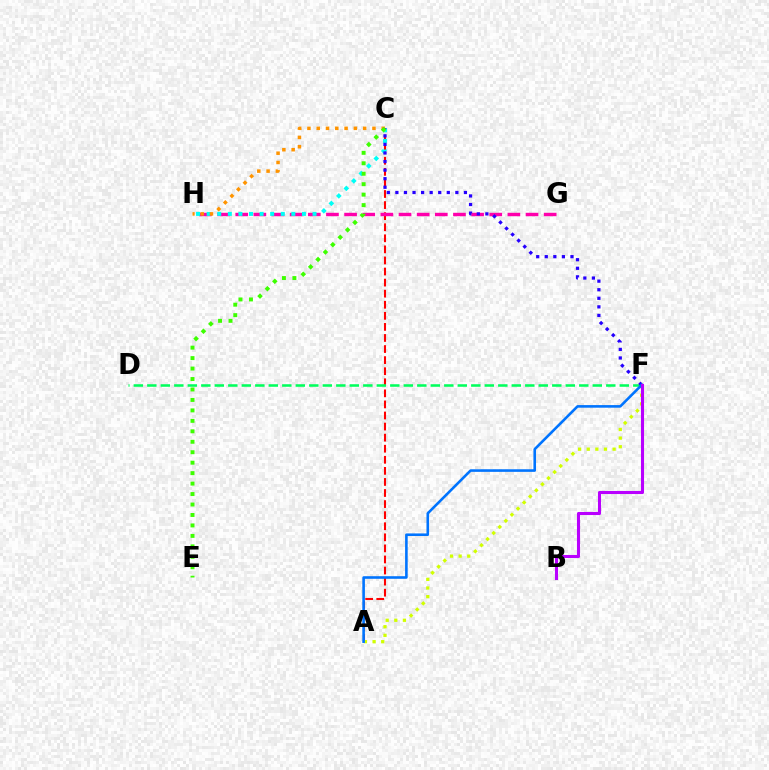{('A', 'C'): [{'color': '#ff0000', 'line_style': 'dashed', 'thickness': 1.5}], ('A', 'F'): [{'color': '#d1ff00', 'line_style': 'dotted', 'thickness': 2.34}, {'color': '#0074ff', 'line_style': 'solid', 'thickness': 1.87}], ('D', 'F'): [{'color': '#00ff5c', 'line_style': 'dashed', 'thickness': 1.83}], ('G', 'H'): [{'color': '#ff00ac', 'line_style': 'dashed', 'thickness': 2.46}], ('C', 'H'): [{'color': '#00fff6', 'line_style': 'dotted', 'thickness': 2.88}, {'color': '#ff9400', 'line_style': 'dotted', 'thickness': 2.52}], ('C', 'F'): [{'color': '#2500ff', 'line_style': 'dotted', 'thickness': 2.33}], ('B', 'F'): [{'color': '#b900ff', 'line_style': 'solid', 'thickness': 2.21}], ('C', 'E'): [{'color': '#3dff00', 'line_style': 'dotted', 'thickness': 2.84}]}